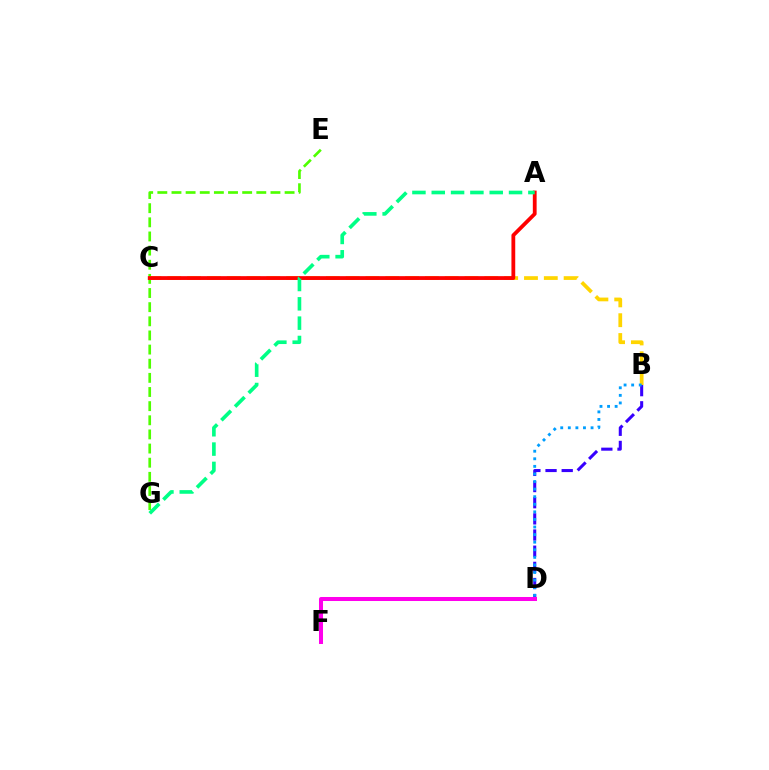{('B', 'D'): [{'color': '#3700ff', 'line_style': 'dashed', 'thickness': 2.2}, {'color': '#009eff', 'line_style': 'dotted', 'thickness': 2.06}], ('E', 'G'): [{'color': '#4fff00', 'line_style': 'dashed', 'thickness': 1.92}], ('D', 'F'): [{'color': '#ff00ed', 'line_style': 'solid', 'thickness': 2.89}], ('B', 'C'): [{'color': '#ffd500', 'line_style': 'dashed', 'thickness': 2.69}], ('A', 'C'): [{'color': '#ff0000', 'line_style': 'solid', 'thickness': 2.73}], ('A', 'G'): [{'color': '#00ff86', 'line_style': 'dashed', 'thickness': 2.62}]}